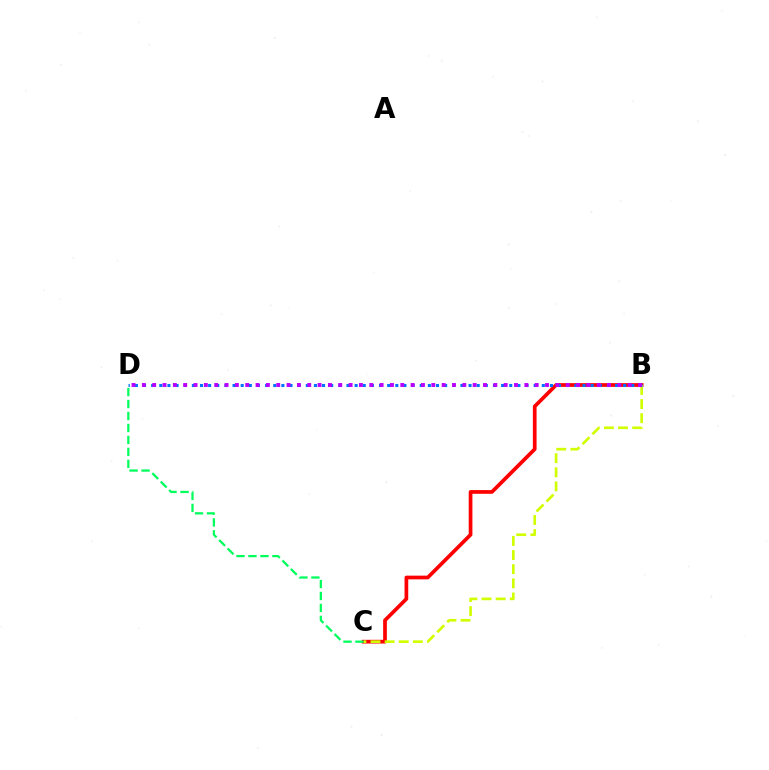{('B', 'C'): [{'color': '#ff0000', 'line_style': 'solid', 'thickness': 2.67}, {'color': '#d1ff00', 'line_style': 'dashed', 'thickness': 1.92}], ('B', 'D'): [{'color': '#0074ff', 'line_style': 'dotted', 'thickness': 2.21}, {'color': '#b900ff', 'line_style': 'dotted', 'thickness': 2.81}], ('C', 'D'): [{'color': '#00ff5c', 'line_style': 'dashed', 'thickness': 1.62}]}